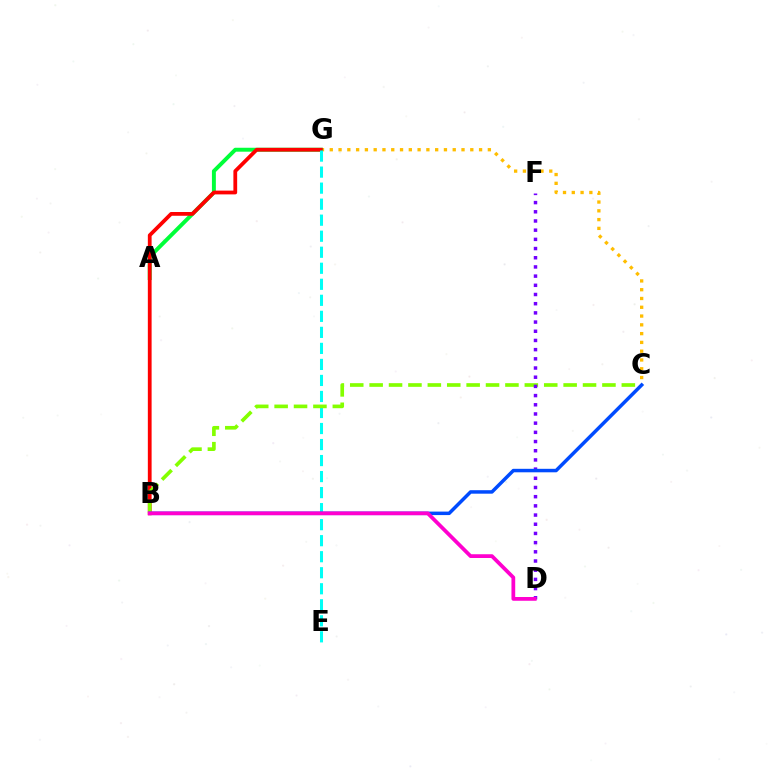{('C', 'G'): [{'color': '#ffbd00', 'line_style': 'dotted', 'thickness': 2.39}], ('A', 'G'): [{'color': '#00ff39', 'line_style': 'solid', 'thickness': 2.83}], ('B', 'G'): [{'color': '#ff0000', 'line_style': 'solid', 'thickness': 2.71}], ('E', 'G'): [{'color': '#00fff6', 'line_style': 'dashed', 'thickness': 2.18}], ('B', 'C'): [{'color': '#84ff00', 'line_style': 'dashed', 'thickness': 2.64}, {'color': '#004bff', 'line_style': 'solid', 'thickness': 2.51}], ('D', 'F'): [{'color': '#7200ff', 'line_style': 'dotted', 'thickness': 2.5}], ('B', 'D'): [{'color': '#ff00cf', 'line_style': 'solid', 'thickness': 2.7}]}